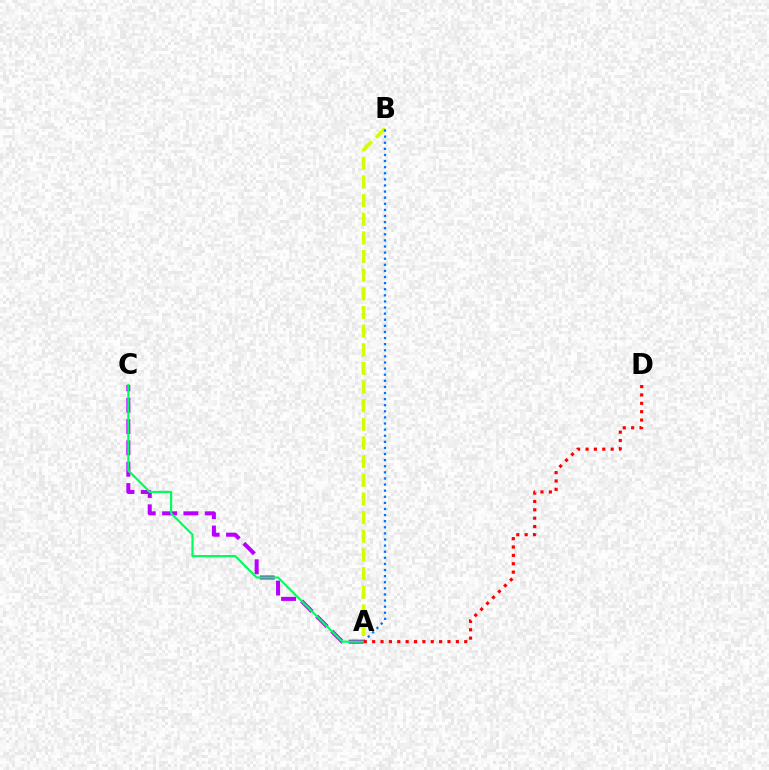{('A', 'C'): [{'color': '#b900ff', 'line_style': 'dashed', 'thickness': 2.9}, {'color': '#00ff5c', 'line_style': 'solid', 'thickness': 1.59}], ('A', 'B'): [{'color': '#d1ff00', 'line_style': 'dashed', 'thickness': 2.53}, {'color': '#0074ff', 'line_style': 'dotted', 'thickness': 1.66}], ('A', 'D'): [{'color': '#ff0000', 'line_style': 'dotted', 'thickness': 2.27}]}